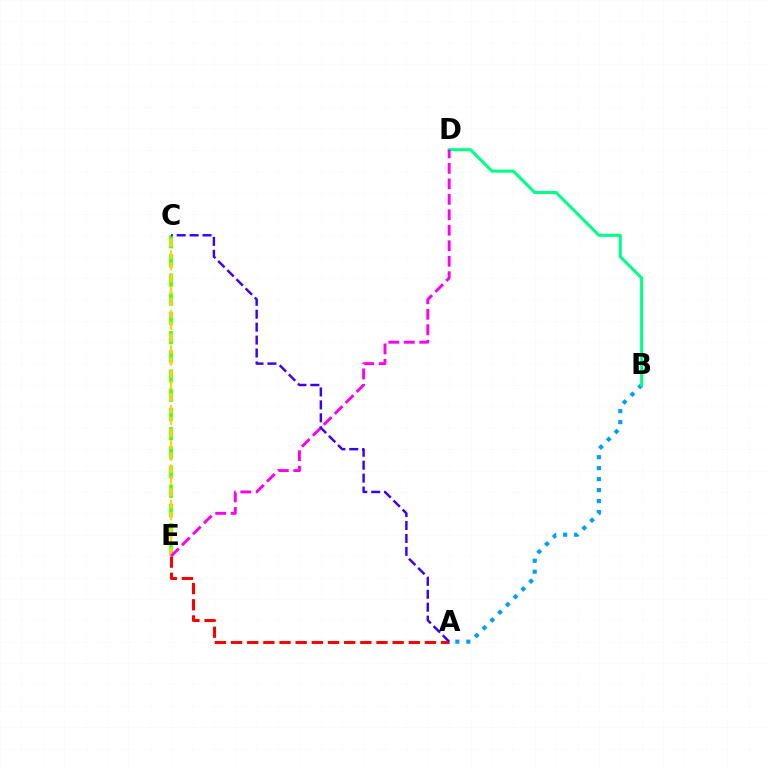{('A', 'B'): [{'color': '#009eff', 'line_style': 'dotted', 'thickness': 2.98}], ('B', 'D'): [{'color': '#00ff86', 'line_style': 'solid', 'thickness': 2.21}], ('A', 'E'): [{'color': '#ff0000', 'line_style': 'dashed', 'thickness': 2.2}], ('C', 'E'): [{'color': '#4fff00', 'line_style': 'dashed', 'thickness': 2.61}, {'color': '#ffd500', 'line_style': 'dashed', 'thickness': 1.62}], ('D', 'E'): [{'color': '#ff00ed', 'line_style': 'dashed', 'thickness': 2.1}], ('A', 'C'): [{'color': '#3700ff', 'line_style': 'dashed', 'thickness': 1.76}]}